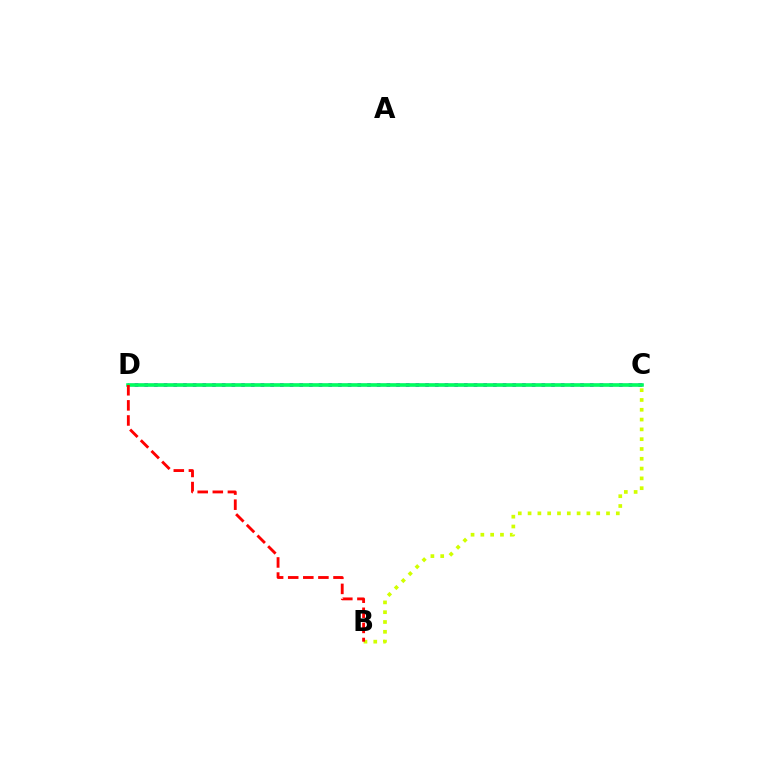{('C', 'D'): [{'color': '#b900ff', 'line_style': 'dotted', 'thickness': 2.63}, {'color': '#0074ff', 'line_style': 'solid', 'thickness': 1.76}, {'color': '#00ff5c', 'line_style': 'solid', 'thickness': 2.55}], ('B', 'C'): [{'color': '#d1ff00', 'line_style': 'dotted', 'thickness': 2.66}], ('B', 'D'): [{'color': '#ff0000', 'line_style': 'dashed', 'thickness': 2.05}]}